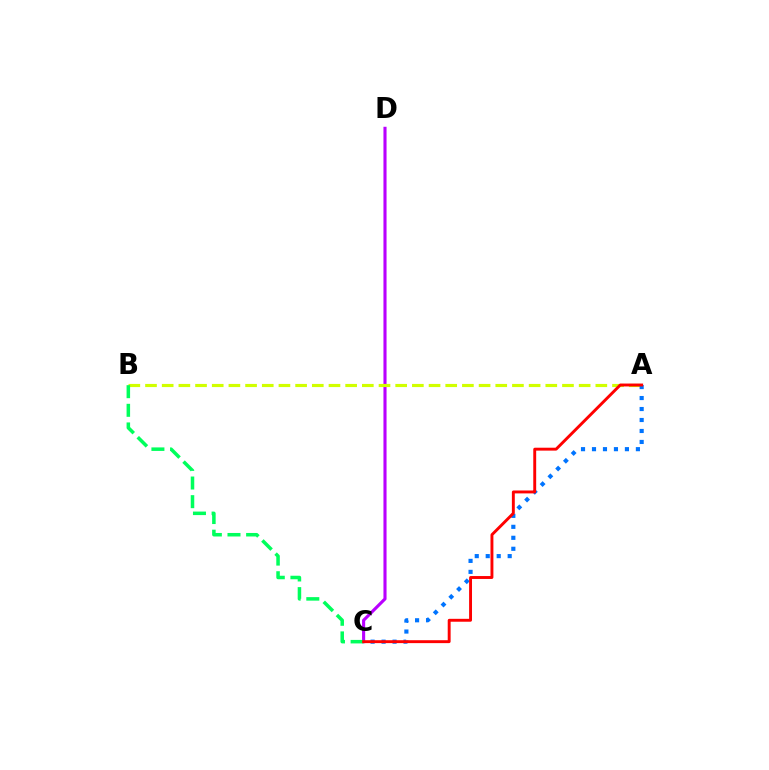{('C', 'D'): [{'color': '#b900ff', 'line_style': 'solid', 'thickness': 2.24}], ('A', 'B'): [{'color': '#d1ff00', 'line_style': 'dashed', 'thickness': 2.27}], ('A', 'C'): [{'color': '#0074ff', 'line_style': 'dotted', 'thickness': 2.98}, {'color': '#ff0000', 'line_style': 'solid', 'thickness': 2.09}], ('B', 'C'): [{'color': '#00ff5c', 'line_style': 'dashed', 'thickness': 2.53}]}